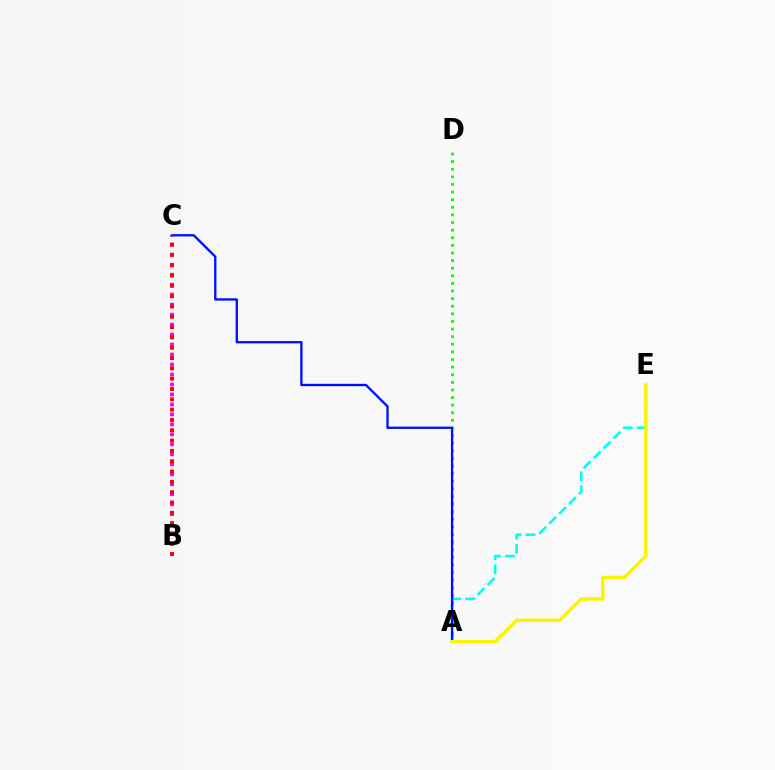{('A', 'D'): [{'color': '#08ff00', 'line_style': 'dotted', 'thickness': 2.07}], ('A', 'E'): [{'color': '#00fff6', 'line_style': 'dashed', 'thickness': 1.9}, {'color': '#fcf500', 'line_style': 'solid', 'thickness': 2.48}], ('B', 'C'): [{'color': '#ee00ff', 'line_style': 'dotted', 'thickness': 2.71}, {'color': '#ff0000', 'line_style': 'dotted', 'thickness': 2.8}], ('A', 'C'): [{'color': '#0010ff', 'line_style': 'solid', 'thickness': 1.68}]}